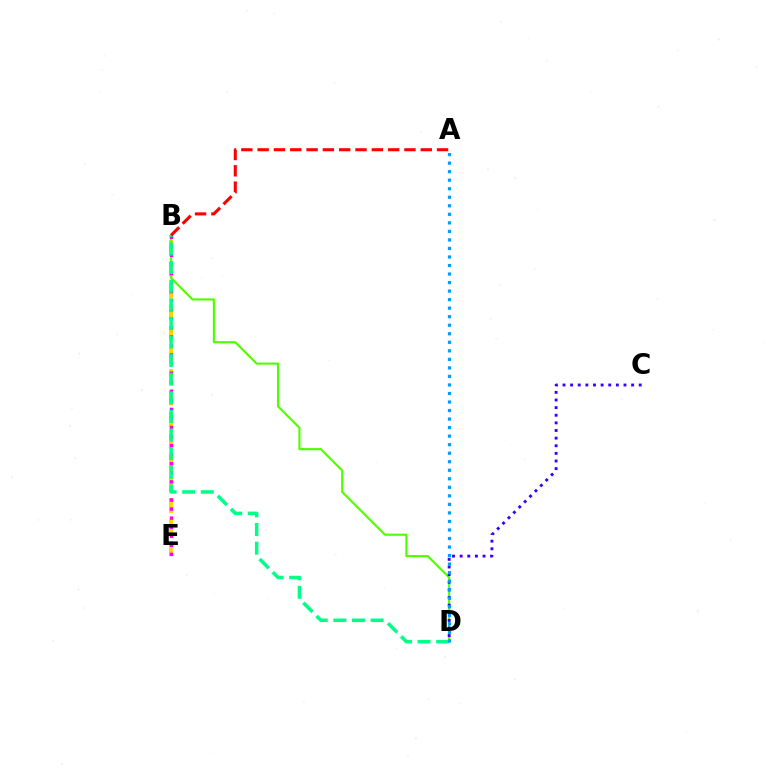{('B', 'E'): [{'color': '#ffd500', 'line_style': 'dashed', 'thickness': 2.92}, {'color': '#ff00ed', 'line_style': 'dotted', 'thickness': 2.46}], ('B', 'D'): [{'color': '#4fff00', 'line_style': 'solid', 'thickness': 1.53}, {'color': '#00ff86', 'line_style': 'dashed', 'thickness': 2.53}], ('C', 'D'): [{'color': '#3700ff', 'line_style': 'dotted', 'thickness': 2.07}], ('A', 'D'): [{'color': '#009eff', 'line_style': 'dotted', 'thickness': 2.32}], ('A', 'B'): [{'color': '#ff0000', 'line_style': 'dashed', 'thickness': 2.22}]}